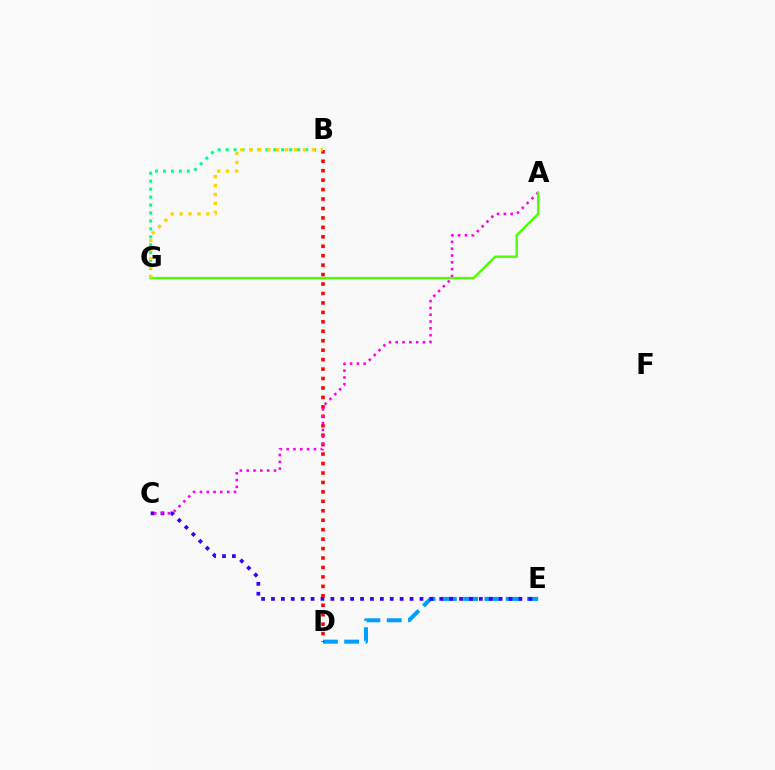{('D', 'E'): [{'color': '#009eff', 'line_style': 'dashed', 'thickness': 2.89}], ('B', 'G'): [{'color': '#00ff86', 'line_style': 'dotted', 'thickness': 2.16}, {'color': '#ffd500', 'line_style': 'dotted', 'thickness': 2.43}], ('B', 'D'): [{'color': '#ff0000', 'line_style': 'dotted', 'thickness': 2.57}], ('C', 'E'): [{'color': '#3700ff', 'line_style': 'dotted', 'thickness': 2.69}], ('A', 'C'): [{'color': '#ff00ed', 'line_style': 'dotted', 'thickness': 1.85}], ('A', 'G'): [{'color': '#4fff00', 'line_style': 'solid', 'thickness': 1.72}]}